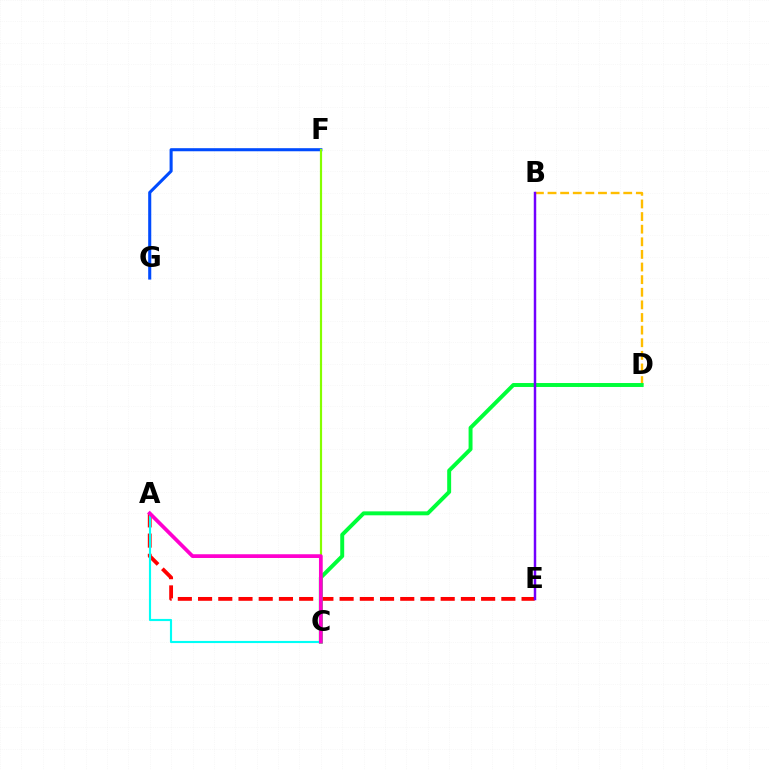{('F', 'G'): [{'color': '#004bff', 'line_style': 'solid', 'thickness': 2.21}], ('A', 'E'): [{'color': '#ff0000', 'line_style': 'dashed', 'thickness': 2.75}], ('B', 'D'): [{'color': '#ffbd00', 'line_style': 'dashed', 'thickness': 1.71}], ('C', 'F'): [{'color': '#84ff00', 'line_style': 'solid', 'thickness': 1.58}], ('C', 'D'): [{'color': '#00ff39', 'line_style': 'solid', 'thickness': 2.84}], ('A', 'C'): [{'color': '#00fff6', 'line_style': 'solid', 'thickness': 1.54}, {'color': '#ff00cf', 'line_style': 'solid', 'thickness': 2.69}], ('B', 'E'): [{'color': '#7200ff', 'line_style': 'solid', 'thickness': 1.78}]}